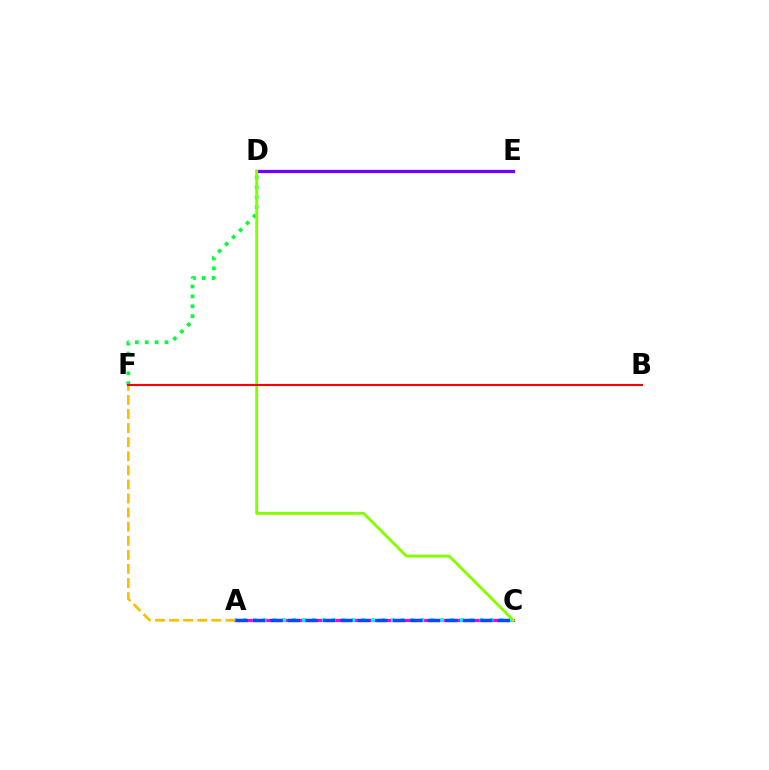{('A', 'C'): [{'color': '#ff00cf', 'line_style': 'solid', 'thickness': 2.33}, {'color': '#00fff6', 'line_style': 'dotted', 'thickness': 2.68}, {'color': '#004bff', 'line_style': 'dashed', 'thickness': 2.37}], ('D', 'F'): [{'color': '#00ff39', 'line_style': 'dotted', 'thickness': 2.69}], ('A', 'F'): [{'color': '#ffbd00', 'line_style': 'dashed', 'thickness': 1.91}], ('D', 'E'): [{'color': '#7200ff', 'line_style': 'solid', 'thickness': 2.33}], ('C', 'D'): [{'color': '#84ff00', 'line_style': 'solid', 'thickness': 2.08}], ('B', 'F'): [{'color': '#ff0000', 'line_style': 'solid', 'thickness': 1.51}]}